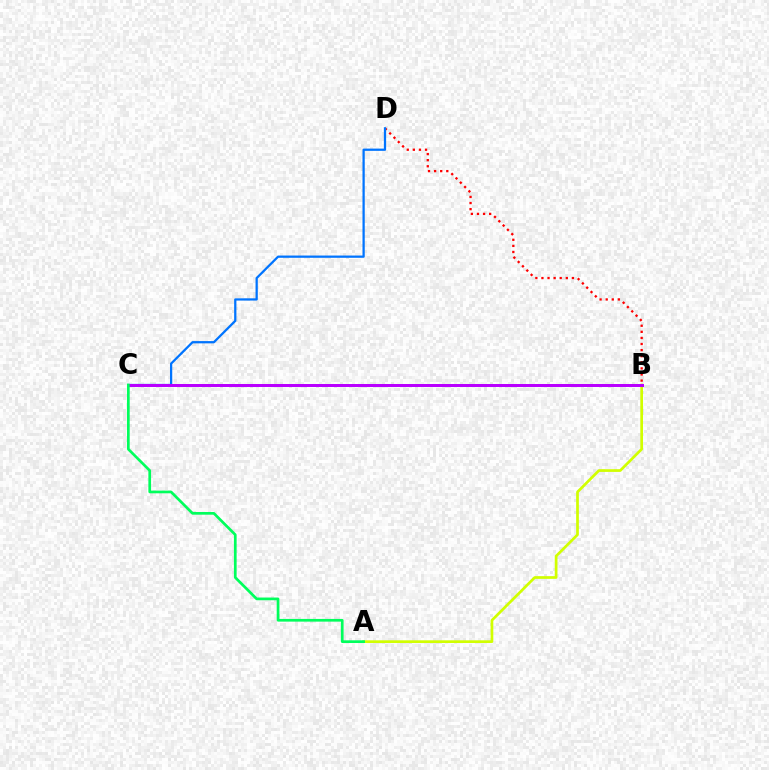{('B', 'D'): [{'color': '#ff0000', 'line_style': 'dotted', 'thickness': 1.66}], ('C', 'D'): [{'color': '#0074ff', 'line_style': 'solid', 'thickness': 1.62}], ('A', 'B'): [{'color': '#d1ff00', 'line_style': 'solid', 'thickness': 1.95}], ('B', 'C'): [{'color': '#b900ff', 'line_style': 'solid', 'thickness': 2.16}], ('A', 'C'): [{'color': '#00ff5c', 'line_style': 'solid', 'thickness': 1.95}]}